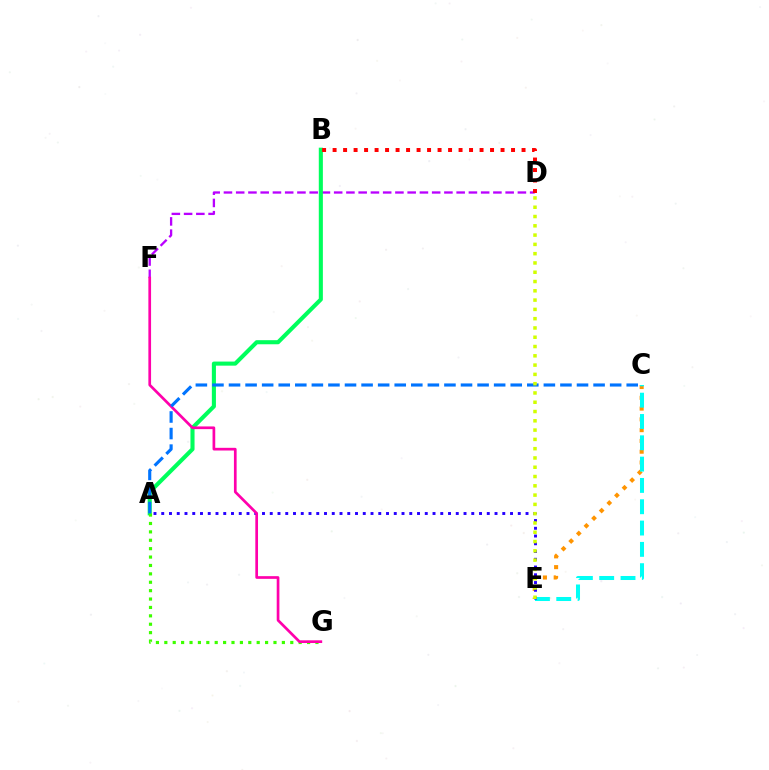{('C', 'E'): [{'color': '#ff9400', 'line_style': 'dotted', 'thickness': 2.93}, {'color': '#00fff6', 'line_style': 'dashed', 'thickness': 2.9}], ('D', 'F'): [{'color': '#b900ff', 'line_style': 'dashed', 'thickness': 1.66}], ('A', 'B'): [{'color': '#00ff5c', 'line_style': 'solid', 'thickness': 2.94}], ('A', 'G'): [{'color': '#3dff00', 'line_style': 'dotted', 'thickness': 2.28}], ('A', 'E'): [{'color': '#2500ff', 'line_style': 'dotted', 'thickness': 2.11}], ('F', 'G'): [{'color': '#ff00ac', 'line_style': 'solid', 'thickness': 1.94}], ('A', 'C'): [{'color': '#0074ff', 'line_style': 'dashed', 'thickness': 2.25}], ('D', 'E'): [{'color': '#d1ff00', 'line_style': 'dotted', 'thickness': 2.52}], ('B', 'D'): [{'color': '#ff0000', 'line_style': 'dotted', 'thickness': 2.85}]}